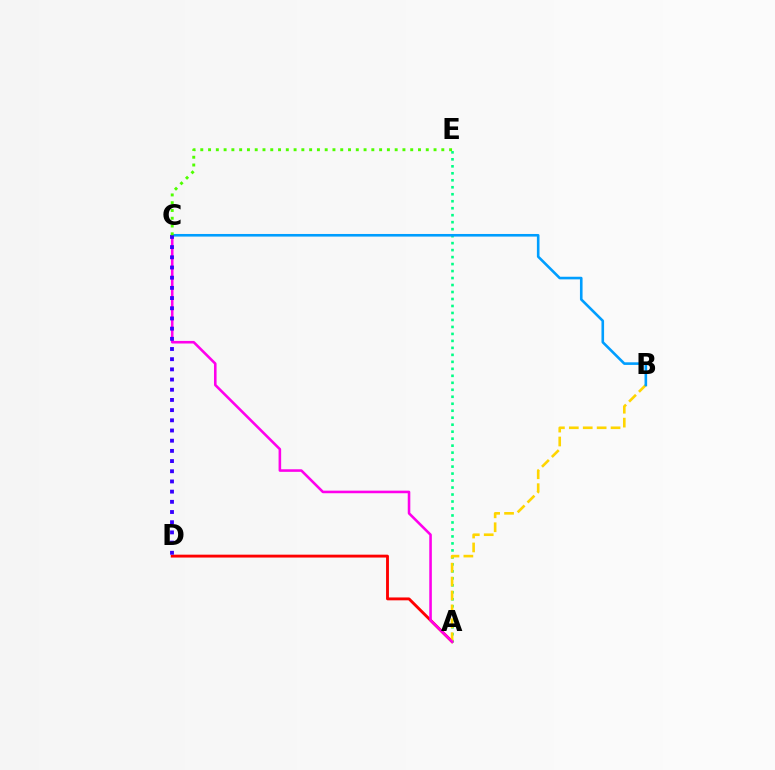{('A', 'D'): [{'color': '#ff0000', 'line_style': 'solid', 'thickness': 2.07}], ('A', 'E'): [{'color': '#00ff86', 'line_style': 'dotted', 'thickness': 1.9}], ('A', 'B'): [{'color': '#ffd500', 'line_style': 'dashed', 'thickness': 1.89}], ('A', 'C'): [{'color': '#ff00ed', 'line_style': 'solid', 'thickness': 1.86}], ('B', 'C'): [{'color': '#009eff', 'line_style': 'solid', 'thickness': 1.88}], ('C', 'D'): [{'color': '#3700ff', 'line_style': 'dotted', 'thickness': 2.77}], ('C', 'E'): [{'color': '#4fff00', 'line_style': 'dotted', 'thickness': 2.11}]}